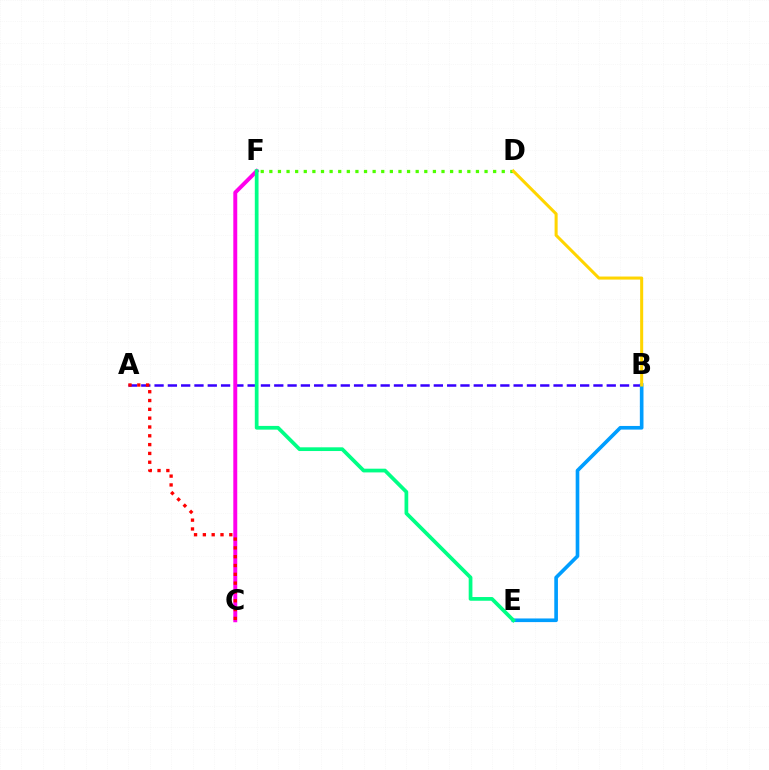{('D', 'F'): [{'color': '#4fff00', 'line_style': 'dotted', 'thickness': 2.34}], ('A', 'B'): [{'color': '#3700ff', 'line_style': 'dashed', 'thickness': 1.81}], ('B', 'E'): [{'color': '#009eff', 'line_style': 'solid', 'thickness': 2.62}], ('C', 'F'): [{'color': '#ff00ed', 'line_style': 'solid', 'thickness': 2.83}], ('A', 'C'): [{'color': '#ff0000', 'line_style': 'dotted', 'thickness': 2.4}], ('B', 'D'): [{'color': '#ffd500', 'line_style': 'solid', 'thickness': 2.19}], ('E', 'F'): [{'color': '#00ff86', 'line_style': 'solid', 'thickness': 2.68}]}